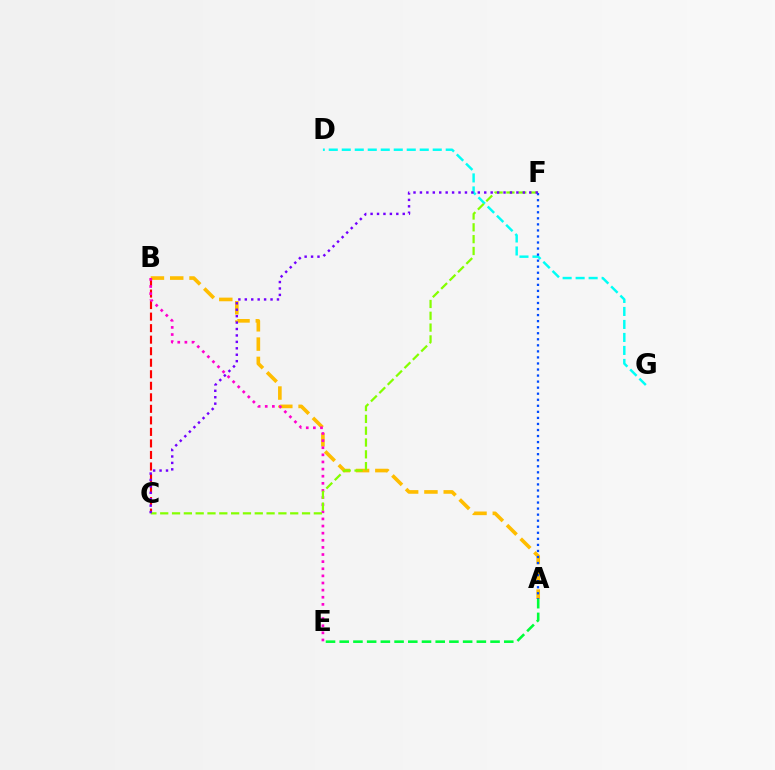{('A', 'E'): [{'color': '#00ff39', 'line_style': 'dashed', 'thickness': 1.86}], ('A', 'B'): [{'color': '#ffbd00', 'line_style': 'dashed', 'thickness': 2.62}], ('D', 'G'): [{'color': '#00fff6', 'line_style': 'dashed', 'thickness': 1.77}], ('B', 'C'): [{'color': '#ff0000', 'line_style': 'dashed', 'thickness': 1.57}], ('B', 'E'): [{'color': '#ff00cf', 'line_style': 'dotted', 'thickness': 1.93}], ('C', 'F'): [{'color': '#84ff00', 'line_style': 'dashed', 'thickness': 1.61}, {'color': '#7200ff', 'line_style': 'dotted', 'thickness': 1.75}], ('A', 'F'): [{'color': '#004bff', 'line_style': 'dotted', 'thickness': 1.64}]}